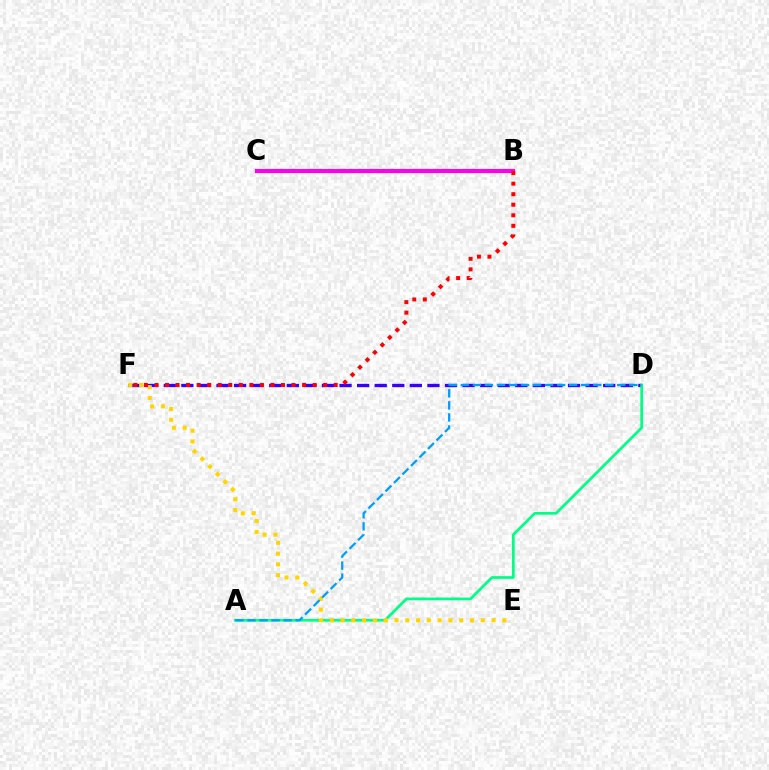{('D', 'F'): [{'color': '#3700ff', 'line_style': 'dashed', 'thickness': 2.39}], ('B', 'C'): [{'color': '#4fff00', 'line_style': 'solid', 'thickness': 2.53}, {'color': '#ff00ed', 'line_style': 'solid', 'thickness': 2.96}], ('A', 'D'): [{'color': '#00ff86', 'line_style': 'solid', 'thickness': 1.95}, {'color': '#009eff', 'line_style': 'dashed', 'thickness': 1.63}], ('E', 'F'): [{'color': '#ffd500', 'line_style': 'dotted', 'thickness': 2.93}], ('B', 'F'): [{'color': '#ff0000', 'line_style': 'dotted', 'thickness': 2.86}]}